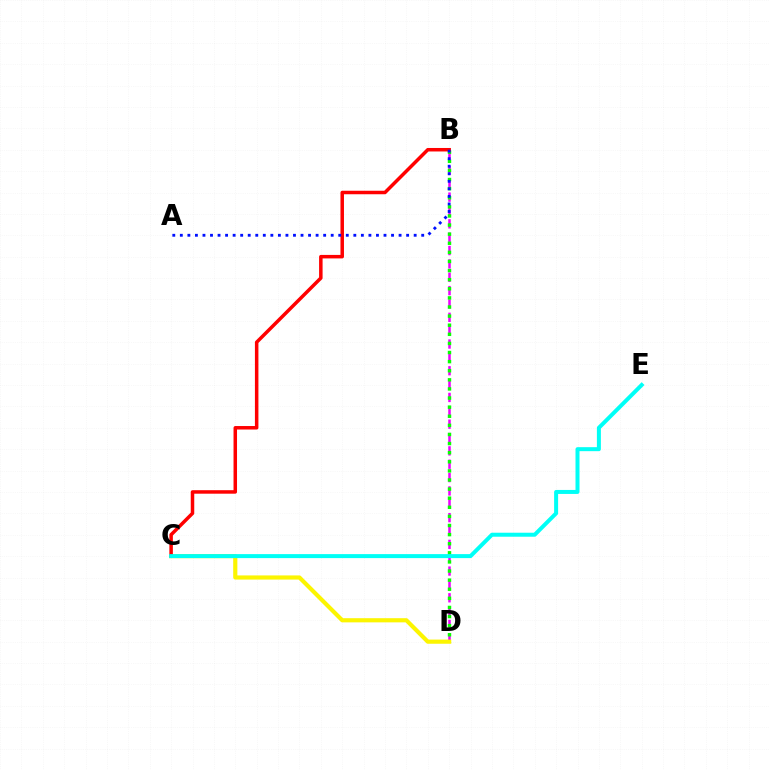{('B', 'D'): [{'color': '#ee00ff', 'line_style': 'dashed', 'thickness': 1.81}, {'color': '#08ff00', 'line_style': 'dotted', 'thickness': 2.47}], ('C', 'D'): [{'color': '#fcf500', 'line_style': 'solid', 'thickness': 3.0}], ('B', 'C'): [{'color': '#ff0000', 'line_style': 'solid', 'thickness': 2.52}], ('C', 'E'): [{'color': '#00fff6', 'line_style': 'solid', 'thickness': 2.88}], ('A', 'B'): [{'color': '#0010ff', 'line_style': 'dotted', 'thickness': 2.05}]}